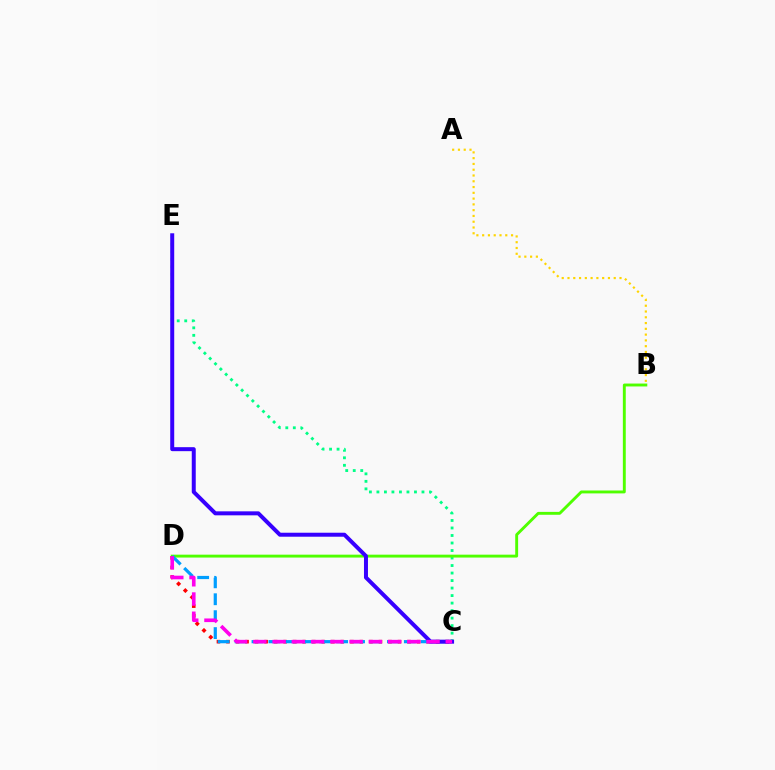{('C', 'E'): [{'color': '#00ff86', 'line_style': 'dotted', 'thickness': 2.04}, {'color': '#3700ff', 'line_style': 'solid', 'thickness': 2.87}], ('B', 'D'): [{'color': '#4fff00', 'line_style': 'solid', 'thickness': 2.09}], ('C', 'D'): [{'color': '#ff0000', 'line_style': 'dotted', 'thickness': 2.59}, {'color': '#009eff', 'line_style': 'dashed', 'thickness': 2.3}, {'color': '#ff00ed', 'line_style': 'dashed', 'thickness': 2.61}], ('A', 'B'): [{'color': '#ffd500', 'line_style': 'dotted', 'thickness': 1.57}]}